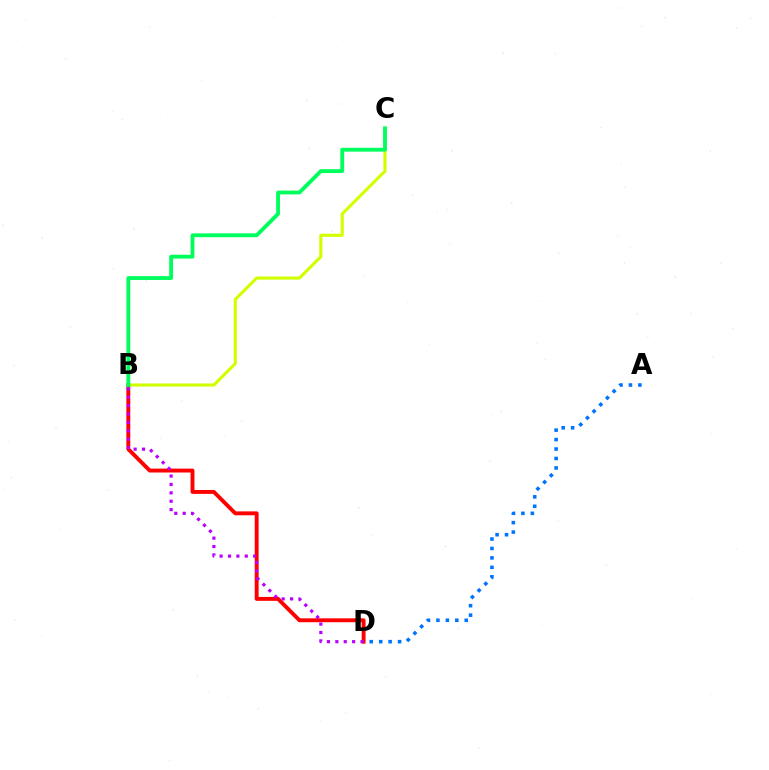{('A', 'D'): [{'color': '#0074ff', 'line_style': 'dotted', 'thickness': 2.57}], ('B', 'D'): [{'color': '#ff0000', 'line_style': 'solid', 'thickness': 2.81}, {'color': '#b900ff', 'line_style': 'dotted', 'thickness': 2.28}], ('B', 'C'): [{'color': '#d1ff00', 'line_style': 'solid', 'thickness': 2.24}, {'color': '#00ff5c', 'line_style': 'solid', 'thickness': 2.76}]}